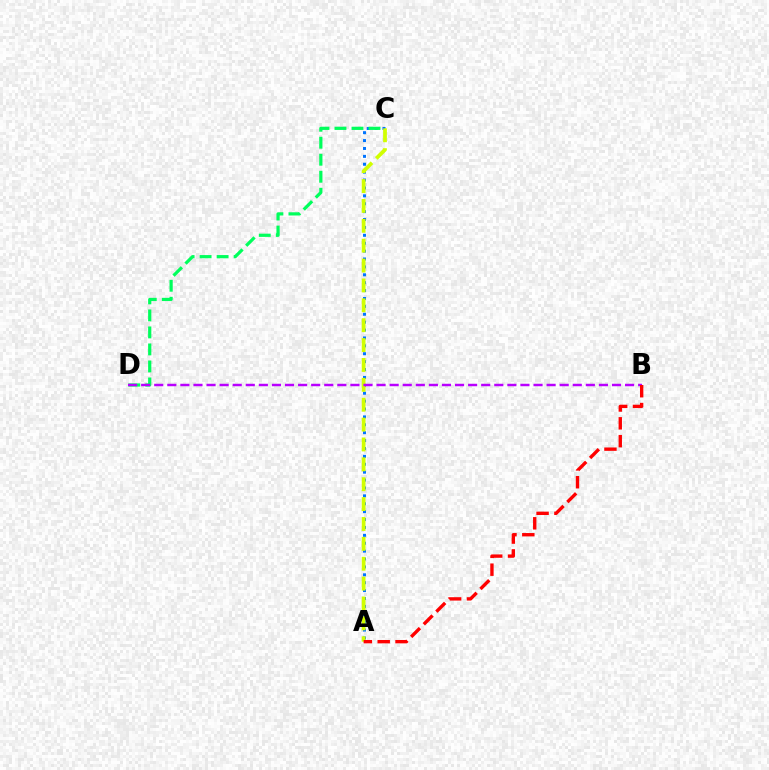{('A', 'C'): [{'color': '#0074ff', 'line_style': 'dotted', 'thickness': 2.15}, {'color': '#d1ff00', 'line_style': 'dashed', 'thickness': 2.7}], ('C', 'D'): [{'color': '#00ff5c', 'line_style': 'dashed', 'thickness': 2.31}], ('B', 'D'): [{'color': '#b900ff', 'line_style': 'dashed', 'thickness': 1.78}], ('A', 'B'): [{'color': '#ff0000', 'line_style': 'dashed', 'thickness': 2.42}]}